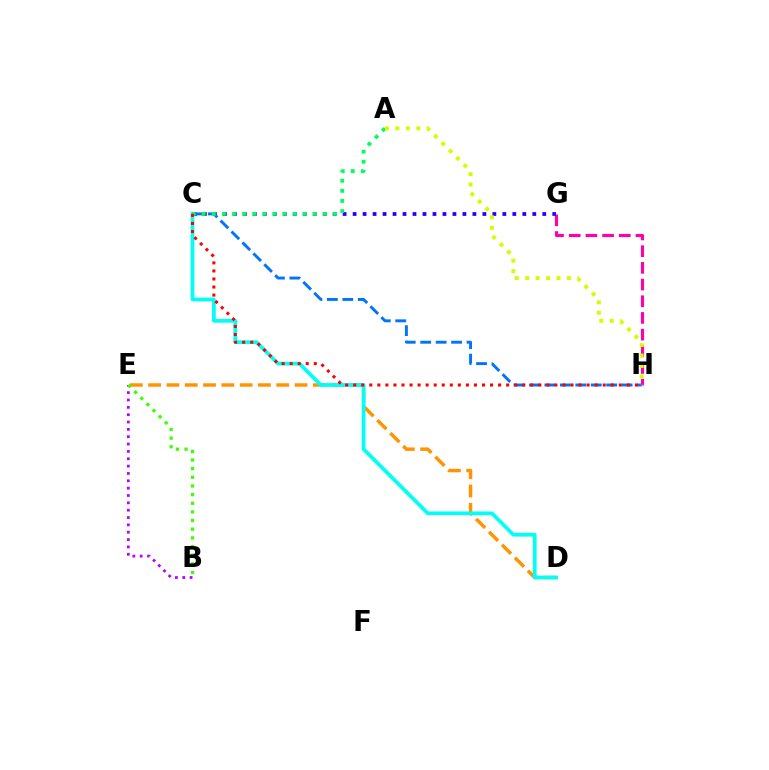{('D', 'E'): [{'color': '#ff9400', 'line_style': 'dashed', 'thickness': 2.49}], ('C', 'D'): [{'color': '#00fff6', 'line_style': 'solid', 'thickness': 2.69}], ('G', 'H'): [{'color': '#ff00ac', 'line_style': 'dashed', 'thickness': 2.27}], ('B', 'E'): [{'color': '#b900ff', 'line_style': 'dotted', 'thickness': 2.0}, {'color': '#3dff00', 'line_style': 'dotted', 'thickness': 2.35}], ('C', 'G'): [{'color': '#2500ff', 'line_style': 'dotted', 'thickness': 2.71}], ('C', 'H'): [{'color': '#0074ff', 'line_style': 'dashed', 'thickness': 2.1}, {'color': '#ff0000', 'line_style': 'dotted', 'thickness': 2.19}], ('A', 'C'): [{'color': '#00ff5c', 'line_style': 'dotted', 'thickness': 2.74}], ('A', 'H'): [{'color': '#d1ff00', 'line_style': 'dotted', 'thickness': 2.83}]}